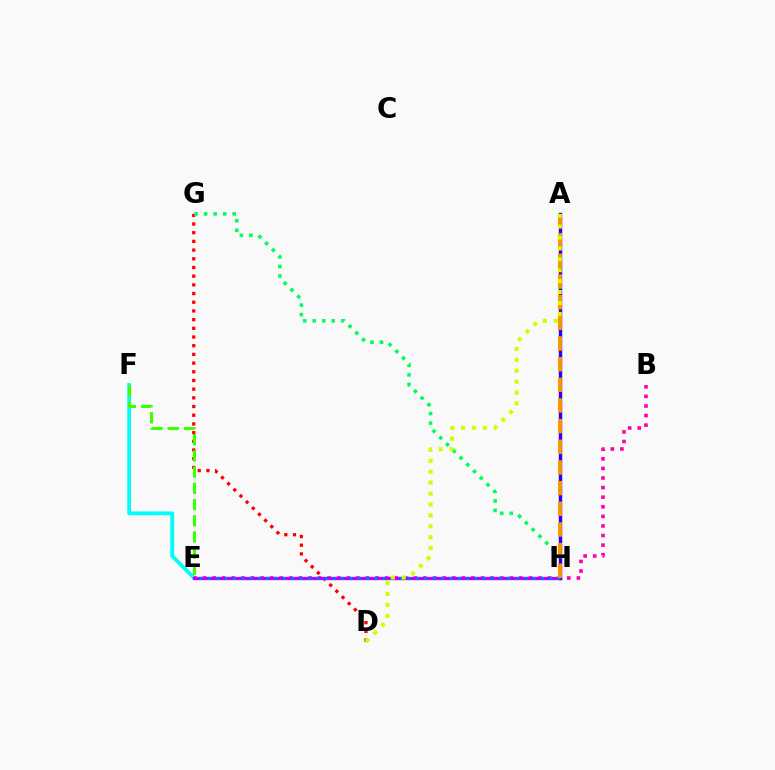{('E', 'F'): [{'color': '#00fff6', 'line_style': 'solid', 'thickness': 2.75}, {'color': '#3dff00', 'line_style': 'dashed', 'thickness': 2.2}], ('D', 'G'): [{'color': '#ff0000', 'line_style': 'dotted', 'thickness': 2.36}], ('B', 'E'): [{'color': '#ff00ac', 'line_style': 'dotted', 'thickness': 2.6}], ('E', 'H'): [{'color': '#b900ff', 'line_style': 'solid', 'thickness': 2.36}, {'color': '#0074ff', 'line_style': 'dotted', 'thickness': 2.26}], ('G', 'H'): [{'color': '#00ff5c', 'line_style': 'dotted', 'thickness': 2.59}], ('A', 'H'): [{'color': '#2500ff', 'line_style': 'solid', 'thickness': 2.48}, {'color': '#ff9400', 'line_style': 'dashed', 'thickness': 2.81}], ('A', 'D'): [{'color': '#d1ff00', 'line_style': 'dotted', 'thickness': 2.96}]}